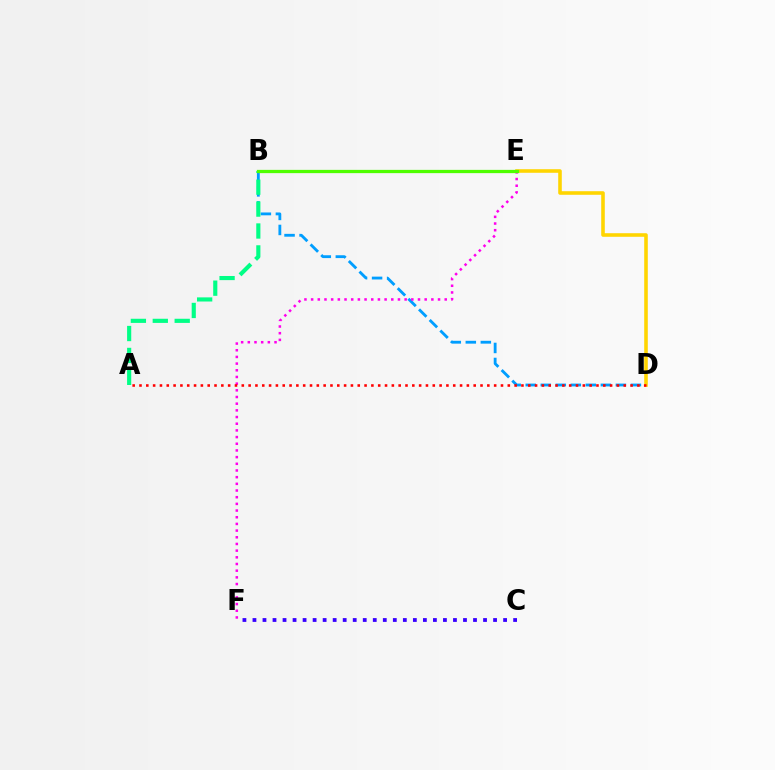{('D', 'E'): [{'color': '#ffd500', 'line_style': 'solid', 'thickness': 2.58}], ('B', 'D'): [{'color': '#009eff', 'line_style': 'dashed', 'thickness': 2.04}], ('C', 'F'): [{'color': '#3700ff', 'line_style': 'dotted', 'thickness': 2.72}], ('E', 'F'): [{'color': '#ff00ed', 'line_style': 'dotted', 'thickness': 1.81}], ('A', 'D'): [{'color': '#ff0000', 'line_style': 'dotted', 'thickness': 1.85}], ('A', 'B'): [{'color': '#00ff86', 'line_style': 'dashed', 'thickness': 2.98}], ('B', 'E'): [{'color': '#4fff00', 'line_style': 'solid', 'thickness': 2.35}]}